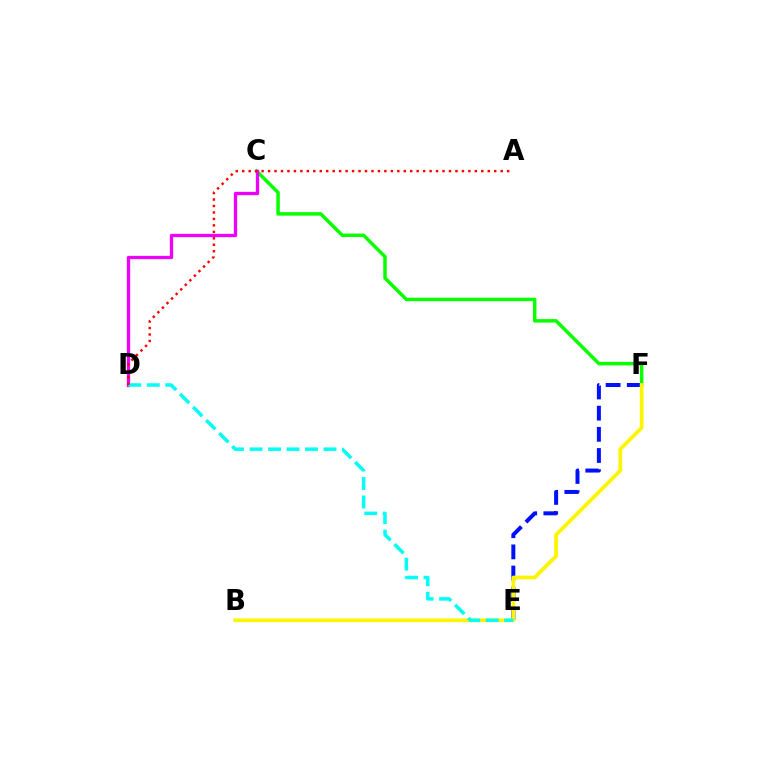{('E', 'F'): [{'color': '#0010ff', 'line_style': 'dashed', 'thickness': 2.88}], ('C', 'F'): [{'color': '#08ff00', 'line_style': 'solid', 'thickness': 2.5}], ('C', 'D'): [{'color': '#ee00ff', 'line_style': 'solid', 'thickness': 2.38}], ('B', 'F'): [{'color': '#fcf500', 'line_style': 'solid', 'thickness': 2.69}], ('D', 'E'): [{'color': '#00fff6', 'line_style': 'dashed', 'thickness': 2.51}], ('A', 'D'): [{'color': '#ff0000', 'line_style': 'dotted', 'thickness': 1.76}]}